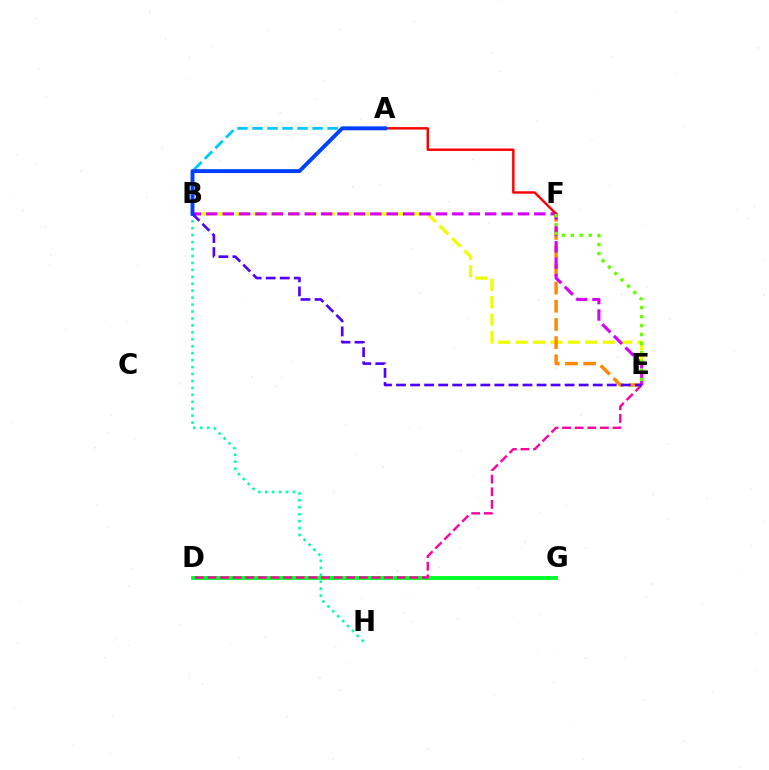{('B', 'H'): [{'color': '#00ffaf', 'line_style': 'dotted', 'thickness': 1.89}], ('B', 'E'): [{'color': '#eeff00', 'line_style': 'dashed', 'thickness': 2.37}, {'color': '#d600ff', 'line_style': 'dashed', 'thickness': 2.23}, {'color': '#4f00ff', 'line_style': 'dashed', 'thickness': 1.91}], ('A', 'B'): [{'color': '#00c7ff', 'line_style': 'dashed', 'thickness': 2.04}, {'color': '#003fff', 'line_style': 'solid', 'thickness': 2.81}], ('E', 'F'): [{'color': '#ff8800', 'line_style': 'dashed', 'thickness': 2.47}, {'color': '#66ff00', 'line_style': 'dotted', 'thickness': 2.44}], ('A', 'F'): [{'color': '#ff0000', 'line_style': 'solid', 'thickness': 1.77}], ('D', 'G'): [{'color': '#00ff27', 'line_style': 'solid', 'thickness': 2.78}], ('D', 'E'): [{'color': '#ff00a0', 'line_style': 'dashed', 'thickness': 1.71}]}